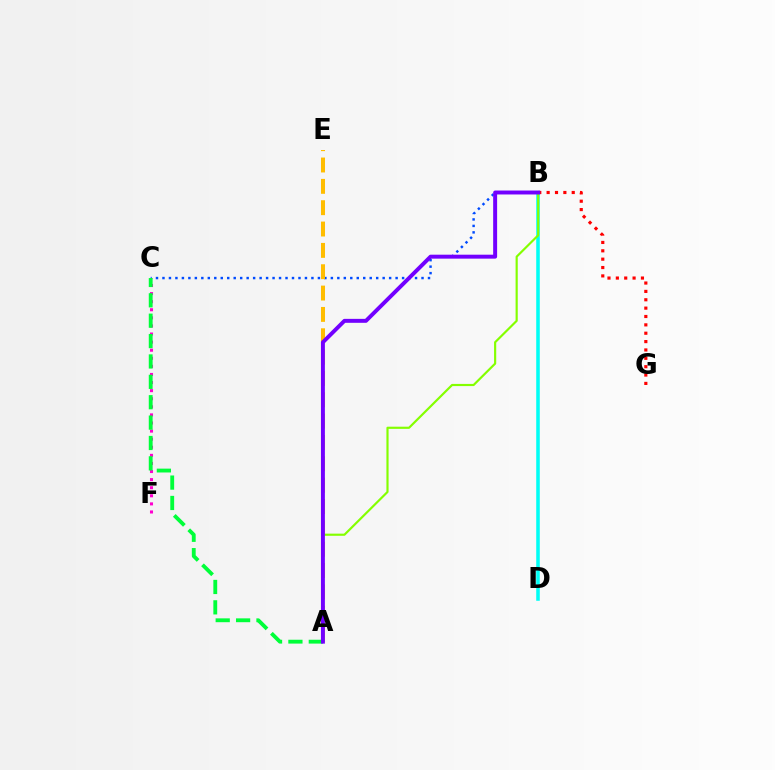{('B', 'G'): [{'color': '#ff0000', 'line_style': 'dotted', 'thickness': 2.27}], ('B', 'C'): [{'color': '#004bff', 'line_style': 'dotted', 'thickness': 1.76}], ('C', 'F'): [{'color': '#ff00cf', 'line_style': 'dotted', 'thickness': 2.2}], ('B', 'D'): [{'color': '#00fff6', 'line_style': 'solid', 'thickness': 2.55}], ('A', 'E'): [{'color': '#ffbd00', 'line_style': 'dashed', 'thickness': 2.9}], ('A', 'B'): [{'color': '#84ff00', 'line_style': 'solid', 'thickness': 1.56}, {'color': '#7200ff', 'line_style': 'solid', 'thickness': 2.84}], ('A', 'C'): [{'color': '#00ff39', 'line_style': 'dashed', 'thickness': 2.77}]}